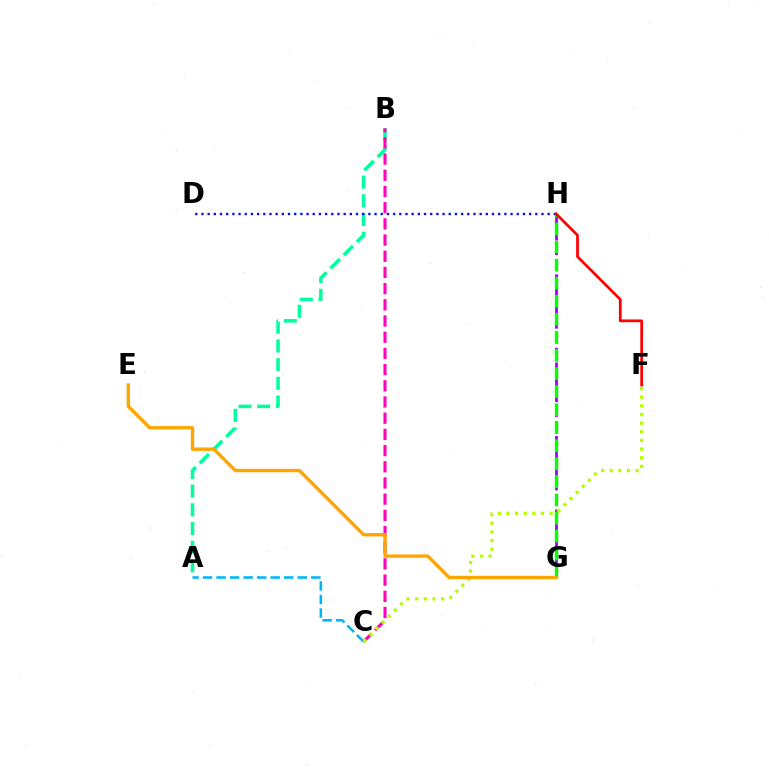{('G', 'H'): [{'color': '#9b00ff', 'line_style': 'dashed', 'thickness': 2.0}, {'color': '#08ff00', 'line_style': 'dashed', 'thickness': 2.45}], ('A', 'B'): [{'color': '#00ff9d', 'line_style': 'dashed', 'thickness': 2.54}], ('B', 'C'): [{'color': '#ff00bd', 'line_style': 'dashed', 'thickness': 2.2}], ('A', 'C'): [{'color': '#00b5ff', 'line_style': 'dashed', 'thickness': 1.84}], ('C', 'F'): [{'color': '#b3ff00', 'line_style': 'dotted', 'thickness': 2.35}], ('D', 'H'): [{'color': '#0010ff', 'line_style': 'dotted', 'thickness': 1.68}], ('E', 'G'): [{'color': '#ffa500', 'line_style': 'solid', 'thickness': 2.42}], ('F', 'H'): [{'color': '#ff0000', 'line_style': 'solid', 'thickness': 1.98}]}